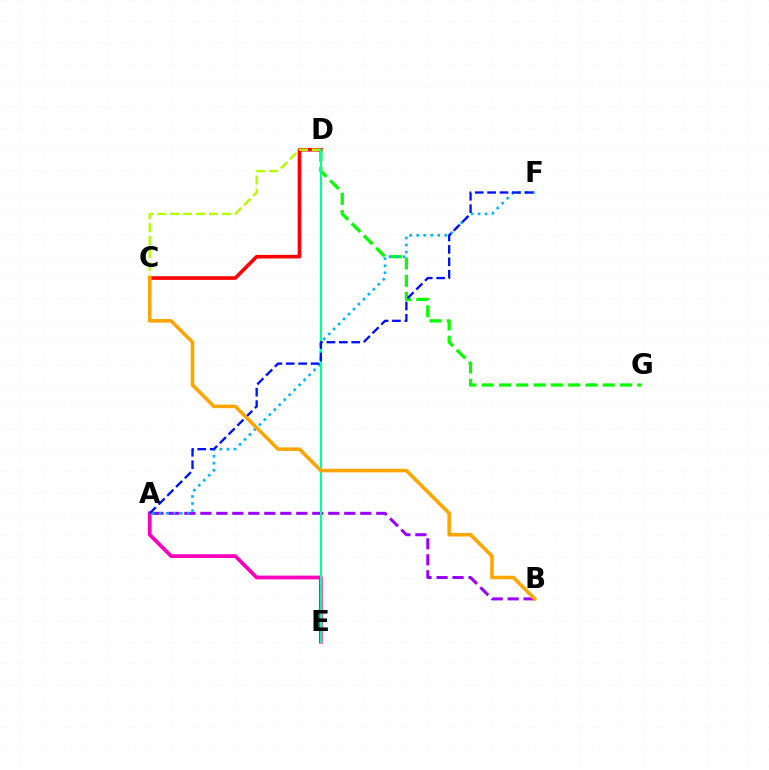{('D', 'G'): [{'color': '#08ff00', 'line_style': 'dashed', 'thickness': 2.35}], ('A', 'B'): [{'color': '#9b00ff', 'line_style': 'dashed', 'thickness': 2.17}], ('C', 'D'): [{'color': '#ff0000', 'line_style': 'solid', 'thickness': 2.6}, {'color': '#b3ff00', 'line_style': 'dashed', 'thickness': 1.75}], ('A', 'E'): [{'color': '#ff00bd', 'line_style': 'solid', 'thickness': 2.71}], ('A', 'F'): [{'color': '#00b5ff', 'line_style': 'dotted', 'thickness': 1.91}, {'color': '#0010ff', 'line_style': 'dashed', 'thickness': 1.69}], ('D', 'E'): [{'color': '#00ff9d', 'line_style': 'solid', 'thickness': 1.53}], ('B', 'C'): [{'color': '#ffa500', 'line_style': 'solid', 'thickness': 2.57}]}